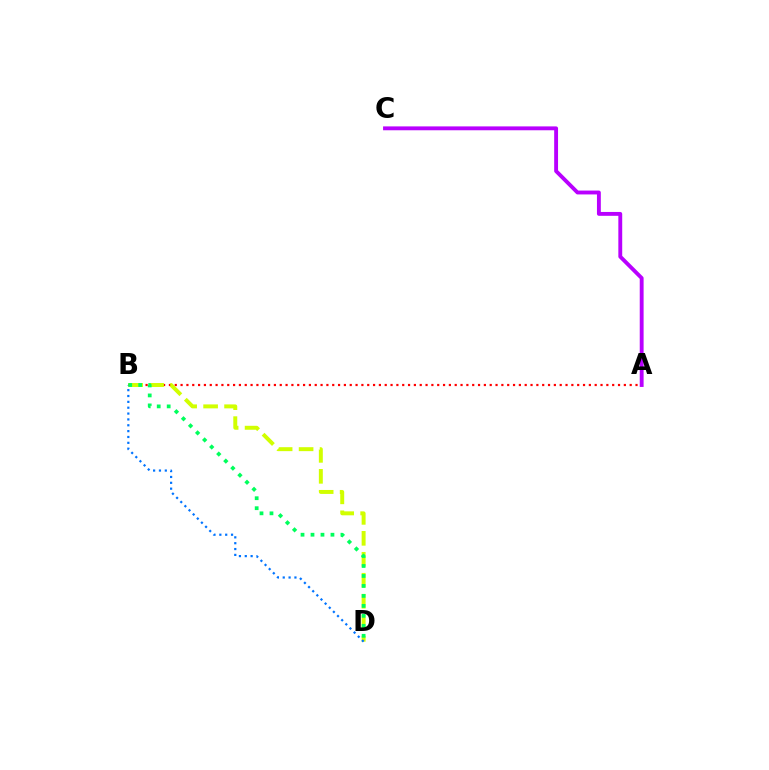{('A', 'B'): [{'color': '#ff0000', 'line_style': 'dotted', 'thickness': 1.58}], ('B', 'D'): [{'color': '#d1ff00', 'line_style': 'dashed', 'thickness': 2.85}, {'color': '#0074ff', 'line_style': 'dotted', 'thickness': 1.59}, {'color': '#00ff5c', 'line_style': 'dotted', 'thickness': 2.71}], ('A', 'C'): [{'color': '#b900ff', 'line_style': 'solid', 'thickness': 2.78}]}